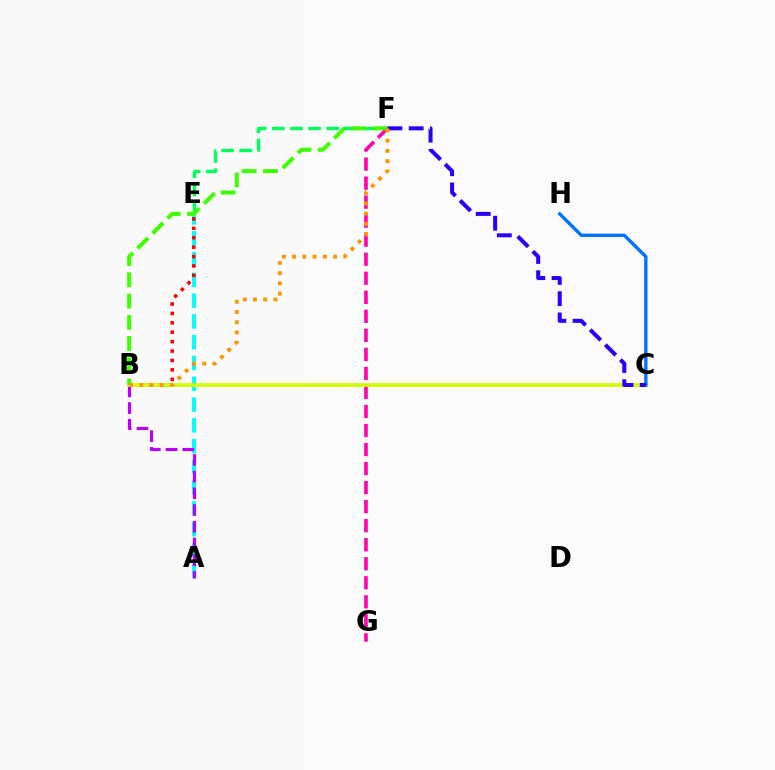{('A', 'E'): [{'color': '#00fff6', 'line_style': 'dashed', 'thickness': 2.82}], ('E', 'F'): [{'color': '#00ff5c', 'line_style': 'dashed', 'thickness': 2.47}], ('F', 'G'): [{'color': '#ff00ac', 'line_style': 'dashed', 'thickness': 2.59}], ('A', 'B'): [{'color': '#b900ff', 'line_style': 'dashed', 'thickness': 2.27}], ('B', 'E'): [{'color': '#ff0000', 'line_style': 'dotted', 'thickness': 2.56}], ('B', 'C'): [{'color': '#d1ff00', 'line_style': 'solid', 'thickness': 2.65}], ('C', 'H'): [{'color': '#0074ff', 'line_style': 'solid', 'thickness': 2.43}], ('B', 'F'): [{'color': '#3dff00', 'line_style': 'dashed', 'thickness': 2.88}, {'color': '#ff9400', 'line_style': 'dotted', 'thickness': 2.78}], ('C', 'F'): [{'color': '#2500ff', 'line_style': 'dashed', 'thickness': 2.89}]}